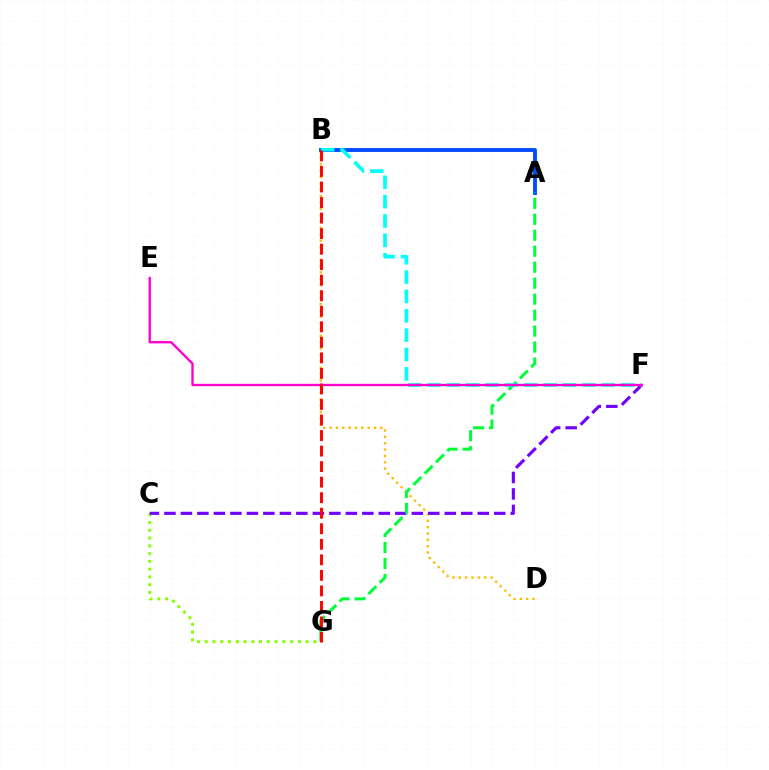{('C', 'G'): [{'color': '#84ff00', 'line_style': 'dotted', 'thickness': 2.11}], ('B', 'D'): [{'color': '#ffbd00', 'line_style': 'dotted', 'thickness': 1.73}], ('C', 'F'): [{'color': '#7200ff', 'line_style': 'dashed', 'thickness': 2.24}], ('A', 'B'): [{'color': '#004bff', 'line_style': 'solid', 'thickness': 2.79}], ('A', 'G'): [{'color': '#00ff39', 'line_style': 'dashed', 'thickness': 2.17}], ('B', 'F'): [{'color': '#00fff6', 'line_style': 'dashed', 'thickness': 2.63}], ('E', 'F'): [{'color': '#ff00cf', 'line_style': 'solid', 'thickness': 1.69}], ('B', 'G'): [{'color': '#ff0000', 'line_style': 'dashed', 'thickness': 2.11}]}